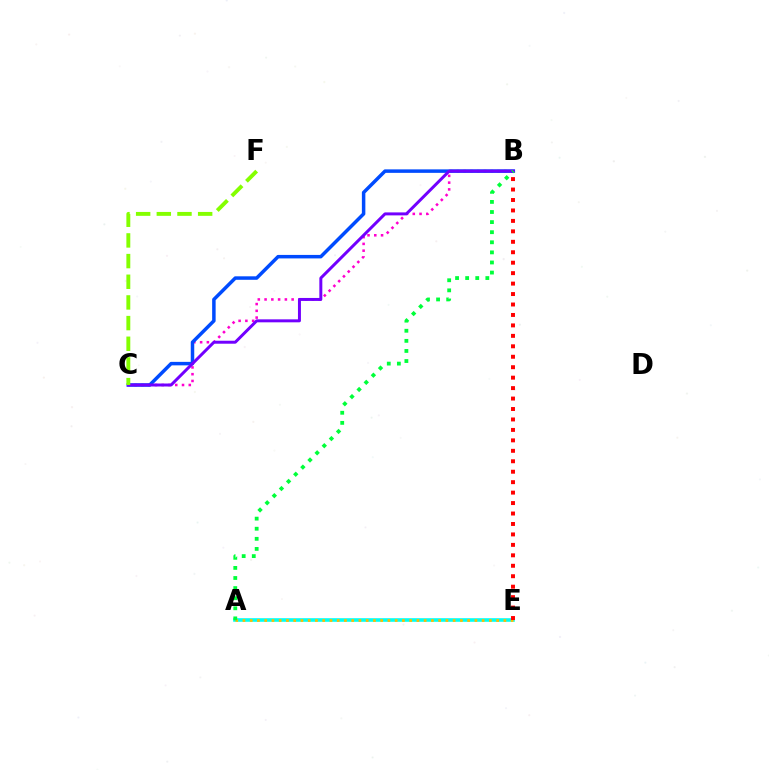{('A', 'E'): [{'color': '#00fff6', 'line_style': 'solid', 'thickness': 2.59}, {'color': '#ffbd00', 'line_style': 'dotted', 'thickness': 1.97}], ('B', 'C'): [{'color': '#ff00cf', 'line_style': 'dotted', 'thickness': 1.84}, {'color': '#004bff', 'line_style': 'solid', 'thickness': 2.51}, {'color': '#7200ff', 'line_style': 'solid', 'thickness': 2.14}], ('C', 'F'): [{'color': '#84ff00', 'line_style': 'dashed', 'thickness': 2.81}], ('A', 'B'): [{'color': '#00ff39', 'line_style': 'dotted', 'thickness': 2.74}], ('B', 'E'): [{'color': '#ff0000', 'line_style': 'dotted', 'thickness': 2.84}]}